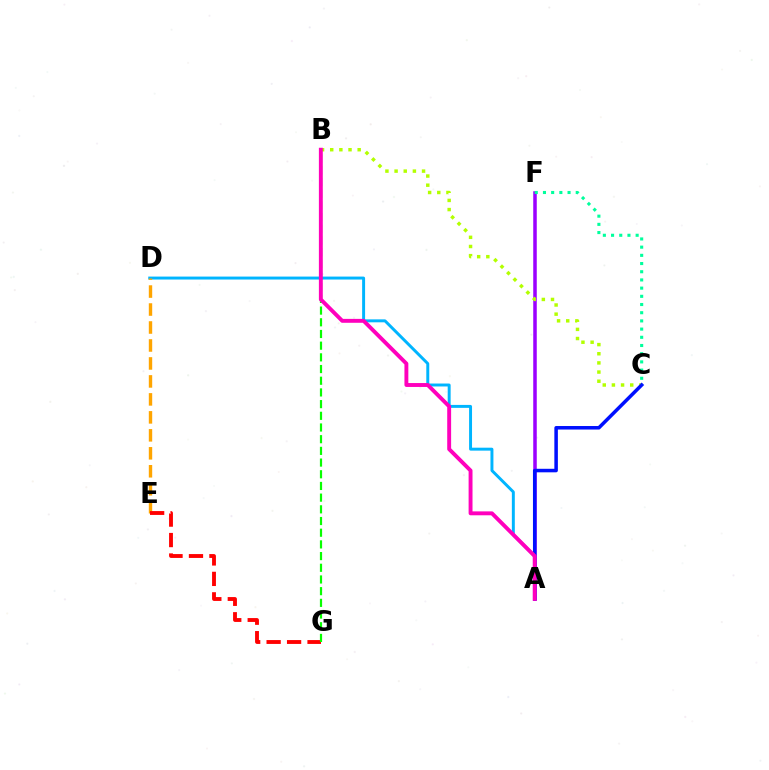{('A', 'D'): [{'color': '#00b5ff', 'line_style': 'solid', 'thickness': 2.12}], ('A', 'F'): [{'color': '#9b00ff', 'line_style': 'solid', 'thickness': 2.54}], ('D', 'E'): [{'color': '#ffa500', 'line_style': 'dashed', 'thickness': 2.44}], ('B', 'C'): [{'color': '#b3ff00', 'line_style': 'dotted', 'thickness': 2.49}], ('E', 'G'): [{'color': '#ff0000', 'line_style': 'dashed', 'thickness': 2.78}], ('A', 'C'): [{'color': '#0010ff', 'line_style': 'solid', 'thickness': 2.54}], ('B', 'G'): [{'color': '#08ff00', 'line_style': 'dashed', 'thickness': 1.59}], ('C', 'F'): [{'color': '#00ff9d', 'line_style': 'dotted', 'thickness': 2.23}], ('A', 'B'): [{'color': '#ff00bd', 'line_style': 'solid', 'thickness': 2.81}]}